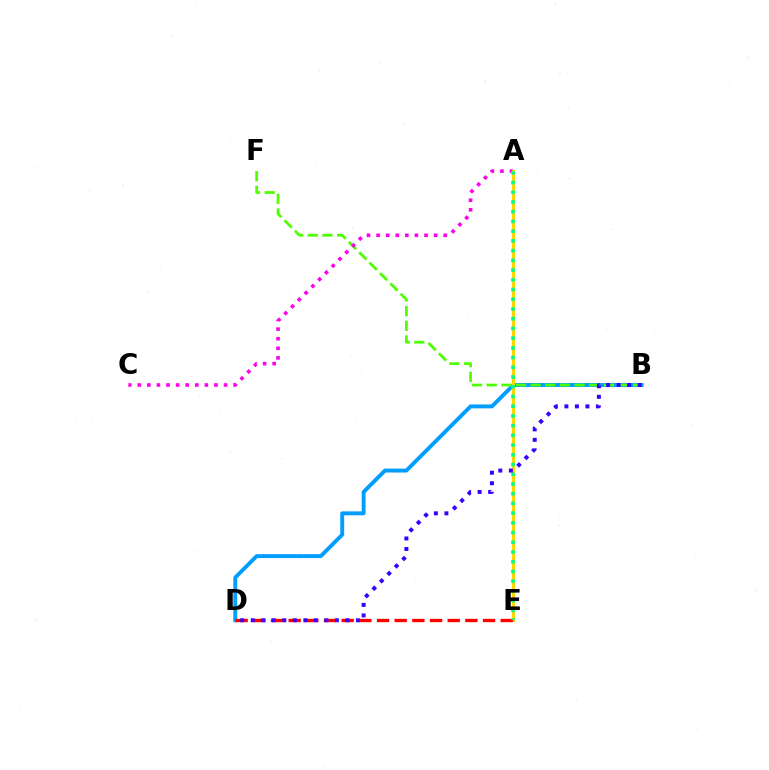{('B', 'D'): [{'color': '#009eff', 'line_style': 'solid', 'thickness': 2.82}, {'color': '#3700ff', 'line_style': 'dotted', 'thickness': 2.86}], ('B', 'F'): [{'color': '#4fff00', 'line_style': 'dashed', 'thickness': 1.99}], ('A', 'C'): [{'color': '#ff00ed', 'line_style': 'dotted', 'thickness': 2.6}], ('A', 'E'): [{'color': '#ffd500', 'line_style': 'solid', 'thickness': 2.19}, {'color': '#00ff86', 'line_style': 'dotted', 'thickness': 2.64}], ('D', 'E'): [{'color': '#ff0000', 'line_style': 'dashed', 'thickness': 2.4}]}